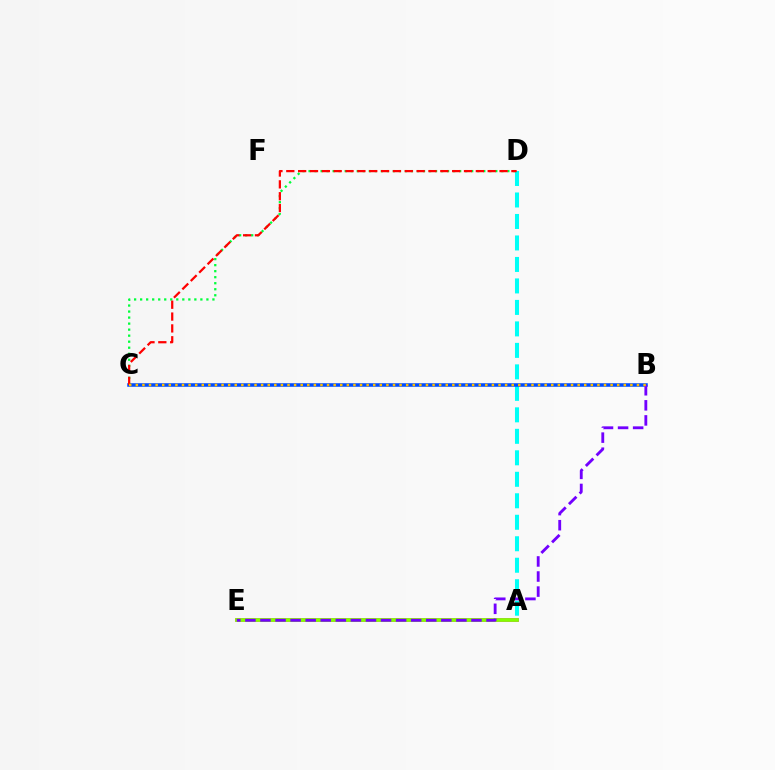{('A', 'D'): [{'color': '#00fff6', 'line_style': 'dashed', 'thickness': 2.92}], ('B', 'C'): [{'color': '#004bff', 'line_style': 'solid', 'thickness': 2.55}, {'color': '#ffbd00', 'line_style': 'dotted', 'thickness': 1.79}], ('A', 'E'): [{'color': '#ff00cf', 'line_style': 'solid', 'thickness': 2.63}, {'color': '#84ff00', 'line_style': 'solid', 'thickness': 2.68}], ('C', 'D'): [{'color': '#00ff39', 'line_style': 'dotted', 'thickness': 1.64}, {'color': '#ff0000', 'line_style': 'dashed', 'thickness': 1.61}], ('B', 'E'): [{'color': '#7200ff', 'line_style': 'dashed', 'thickness': 2.05}]}